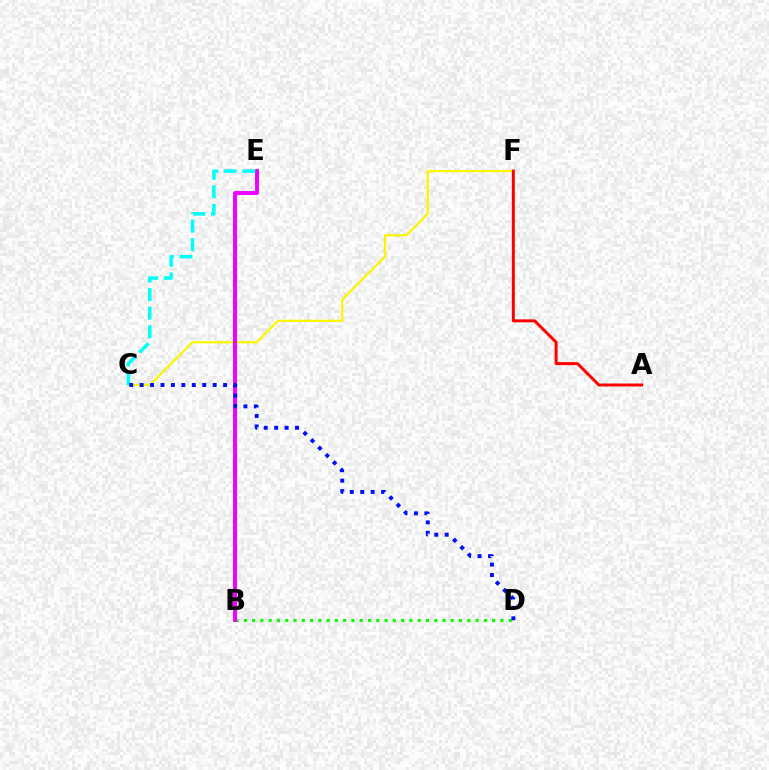{('C', 'F'): [{'color': '#fcf500', 'line_style': 'solid', 'thickness': 1.61}], ('A', 'F'): [{'color': '#ff0000', 'line_style': 'solid', 'thickness': 2.13}], ('B', 'D'): [{'color': '#08ff00', 'line_style': 'dotted', 'thickness': 2.25}], ('B', 'E'): [{'color': '#ee00ff', 'line_style': 'solid', 'thickness': 2.82}], ('C', 'E'): [{'color': '#00fff6', 'line_style': 'dashed', 'thickness': 2.52}], ('C', 'D'): [{'color': '#0010ff', 'line_style': 'dotted', 'thickness': 2.83}]}